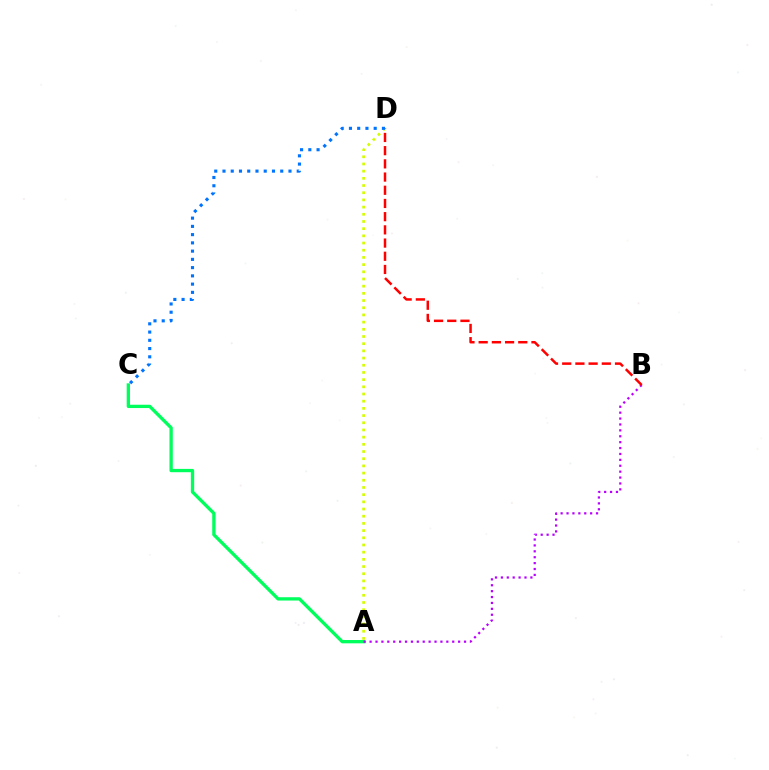{('A', 'D'): [{'color': '#d1ff00', 'line_style': 'dotted', 'thickness': 1.95}], ('A', 'C'): [{'color': '#00ff5c', 'line_style': 'solid', 'thickness': 2.38}], ('A', 'B'): [{'color': '#b900ff', 'line_style': 'dotted', 'thickness': 1.6}], ('B', 'D'): [{'color': '#ff0000', 'line_style': 'dashed', 'thickness': 1.79}], ('C', 'D'): [{'color': '#0074ff', 'line_style': 'dotted', 'thickness': 2.24}]}